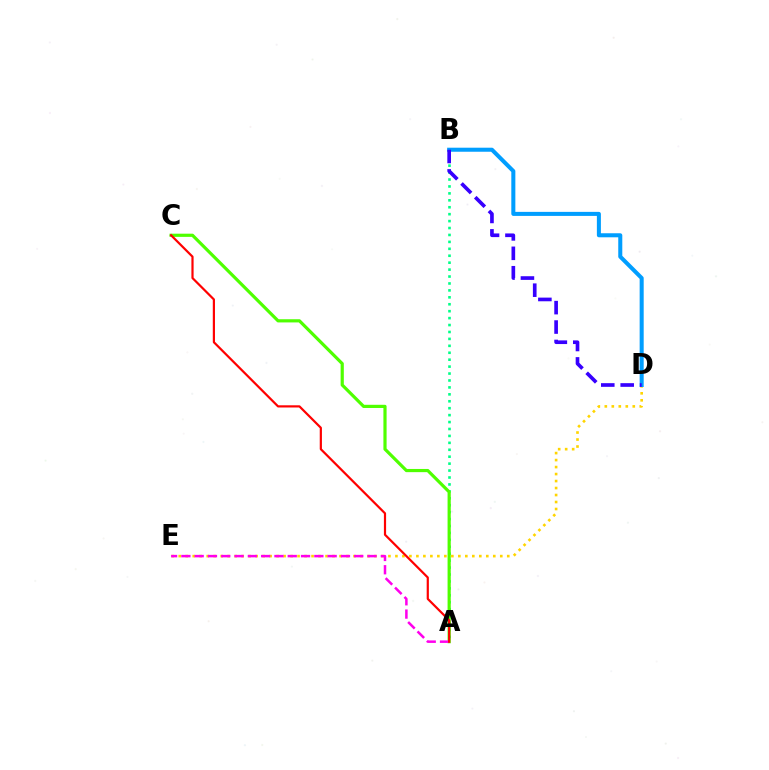{('D', 'E'): [{'color': '#ffd500', 'line_style': 'dotted', 'thickness': 1.9}], ('B', 'D'): [{'color': '#009eff', 'line_style': 'solid', 'thickness': 2.91}, {'color': '#3700ff', 'line_style': 'dashed', 'thickness': 2.64}], ('A', 'B'): [{'color': '#00ff86', 'line_style': 'dotted', 'thickness': 1.88}], ('A', 'C'): [{'color': '#4fff00', 'line_style': 'solid', 'thickness': 2.3}, {'color': '#ff0000', 'line_style': 'solid', 'thickness': 1.58}], ('A', 'E'): [{'color': '#ff00ed', 'line_style': 'dashed', 'thickness': 1.81}]}